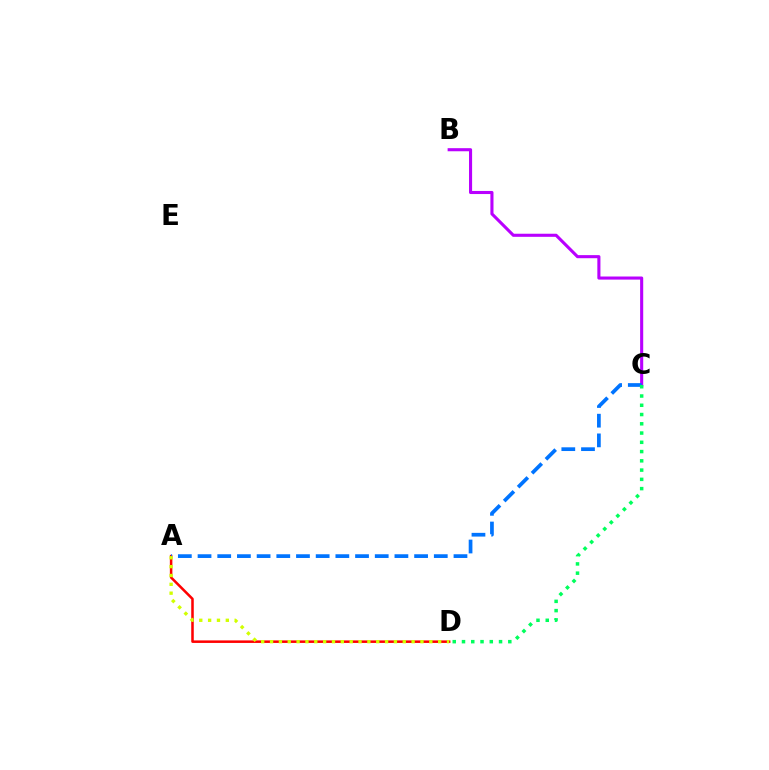{('B', 'C'): [{'color': '#b900ff', 'line_style': 'solid', 'thickness': 2.22}], ('A', 'D'): [{'color': '#ff0000', 'line_style': 'solid', 'thickness': 1.82}, {'color': '#d1ff00', 'line_style': 'dotted', 'thickness': 2.4}], ('A', 'C'): [{'color': '#0074ff', 'line_style': 'dashed', 'thickness': 2.67}], ('C', 'D'): [{'color': '#00ff5c', 'line_style': 'dotted', 'thickness': 2.52}]}